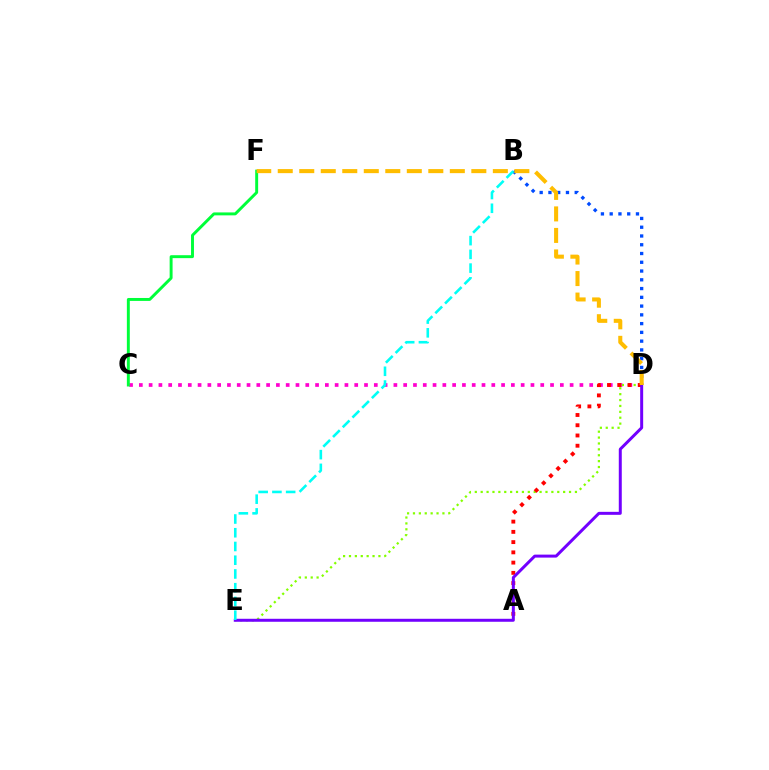{('C', 'D'): [{'color': '#ff00cf', 'line_style': 'dotted', 'thickness': 2.66}], ('D', 'E'): [{'color': '#84ff00', 'line_style': 'dotted', 'thickness': 1.6}, {'color': '#7200ff', 'line_style': 'solid', 'thickness': 2.15}], ('A', 'D'): [{'color': '#ff0000', 'line_style': 'dotted', 'thickness': 2.78}], ('B', 'D'): [{'color': '#004bff', 'line_style': 'dotted', 'thickness': 2.38}], ('C', 'F'): [{'color': '#00ff39', 'line_style': 'solid', 'thickness': 2.11}], ('B', 'E'): [{'color': '#00fff6', 'line_style': 'dashed', 'thickness': 1.87}], ('D', 'F'): [{'color': '#ffbd00', 'line_style': 'dashed', 'thickness': 2.92}]}